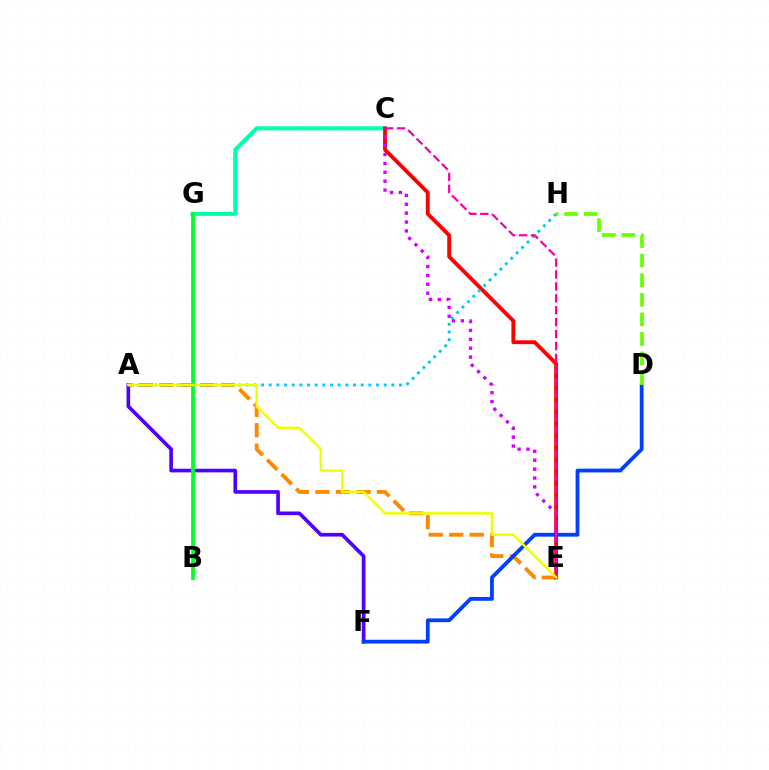{('A', 'F'): [{'color': '#4f00ff', 'line_style': 'solid', 'thickness': 2.64}], ('C', 'G'): [{'color': '#00ffaf', 'line_style': 'solid', 'thickness': 2.9}], ('A', 'E'): [{'color': '#ff8800', 'line_style': 'dashed', 'thickness': 2.78}, {'color': '#eeff00', 'line_style': 'solid', 'thickness': 1.78}], ('C', 'E'): [{'color': '#ff0000', 'line_style': 'solid', 'thickness': 2.77}, {'color': '#d600ff', 'line_style': 'dotted', 'thickness': 2.42}, {'color': '#ff00a0', 'line_style': 'dashed', 'thickness': 1.62}], ('D', 'F'): [{'color': '#003fff', 'line_style': 'solid', 'thickness': 2.73}], ('B', 'G'): [{'color': '#00ff27', 'line_style': 'solid', 'thickness': 2.71}], ('A', 'H'): [{'color': '#00c7ff', 'line_style': 'dotted', 'thickness': 2.08}], ('D', 'H'): [{'color': '#66ff00', 'line_style': 'dashed', 'thickness': 2.66}]}